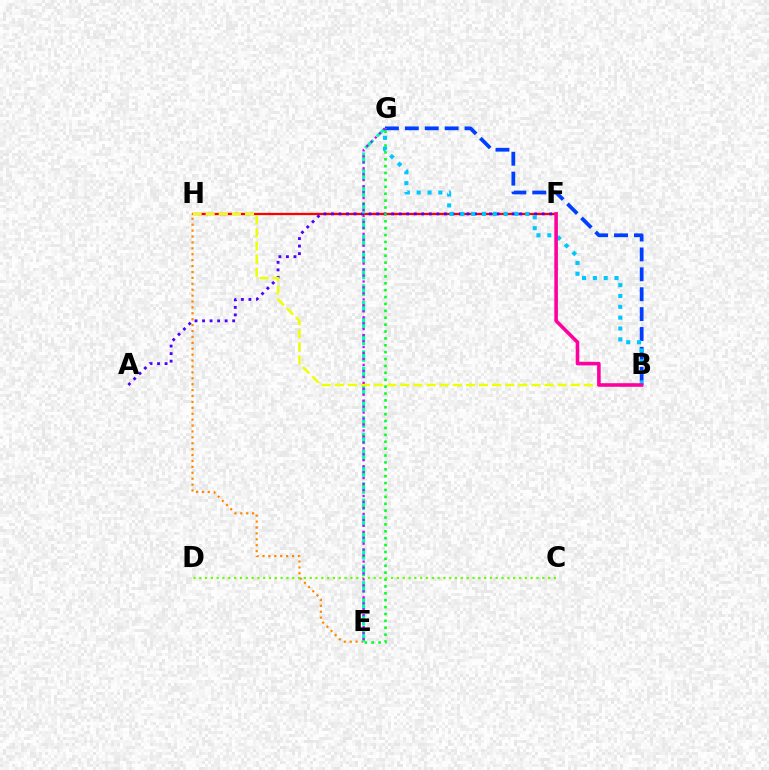{('F', 'H'): [{'color': '#ff0000', 'line_style': 'solid', 'thickness': 1.65}], ('E', 'H'): [{'color': '#ff8800', 'line_style': 'dotted', 'thickness': 1.6}], ('A', 'F'): [{'color': '#4f00ff', 'line_style': 'dotted', 'thickness': 2.05}], ('E', 'G'): [{'color': '#00ffaf', 'line_style': 'dashed', 'thickness': 2.24}, {'color': '#00ff27', 'line_style': 'dotted', 'thickness': 1.87}, {'color': '#d600ff', 'line_style': 'dotted', 'thickness': 1.62}], ('B', 'G'): [{'color': '#003fff', 'line_style': 'dashed', 'thickness': 2.7}, {'color': '#00c7ff', 'line_style': 'dotted', 'thickness': 2.94}], ('C', 'D'): [{'color': '#66ff00', 'line_style': 'dotted', 'thickness': 1.58}], ('B', 'H'): [{'color': '#eeff00', 'line_style': 'dashed', 'thickness': 1.78}], ('B', 'F'): [{'color': '#ff00a0', 'line_style': 'solid', 'thickness': 2.58}]}